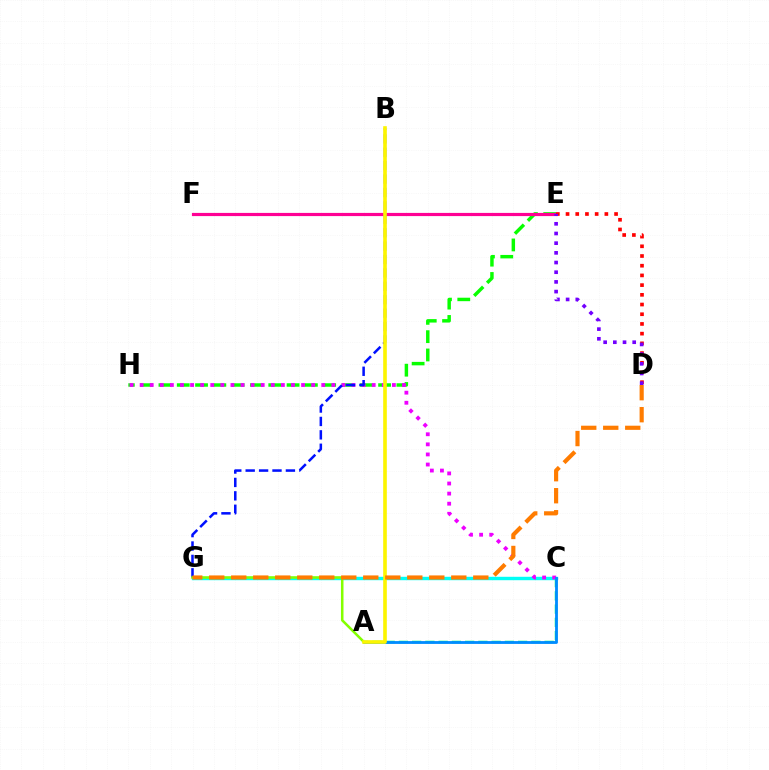{('A', 'C'): [{'color': '#00ff74', 'line_style': 'dashed', 'thickness': 1.8}, {'color': '#008cff', 'line_style': 'solid', 'thickness': 2.02}], ('C', 'G'): [{'color': '#00fff6', 'line_style': 'solid', 'thickness': 2.46}], ('E', 'H'): [{'color': '#08ff00', 'line_style': 'dashed', 'thickness': 2.49}], ('E', 'F'): [{'color': '#ff0094', 'line_style': 'solid', 'thickness': 2.29}], ('C', 'H'): [{'color': '#ee00ff', 'line_style': 'dotted', 'thickness': 2.74}], ('B', 'G'): [{'color': '#0010ff', 'line_style': 'dashed', 'thickness': 1.82}], ('A', 'G'): [{'color': '#84ff00', 'line_style': 'solid', 'thickness': 1.83}], ('D', 'E'): [{'color': '#ff0000', 'line_style': 'dotted', 'thickness': 2.64}, {'color': '#7200ff', 'line_style': 'dotted', 'thickness': 2.63}], ('A', 'B'): [{'color': '#fcf500', 'line_style': 'solid', 'thickness': 2.61}], ('D', 'G'): [{'color': '#ff7c00', 'line_style': 'dashed', 'thickness': 2.99}]}